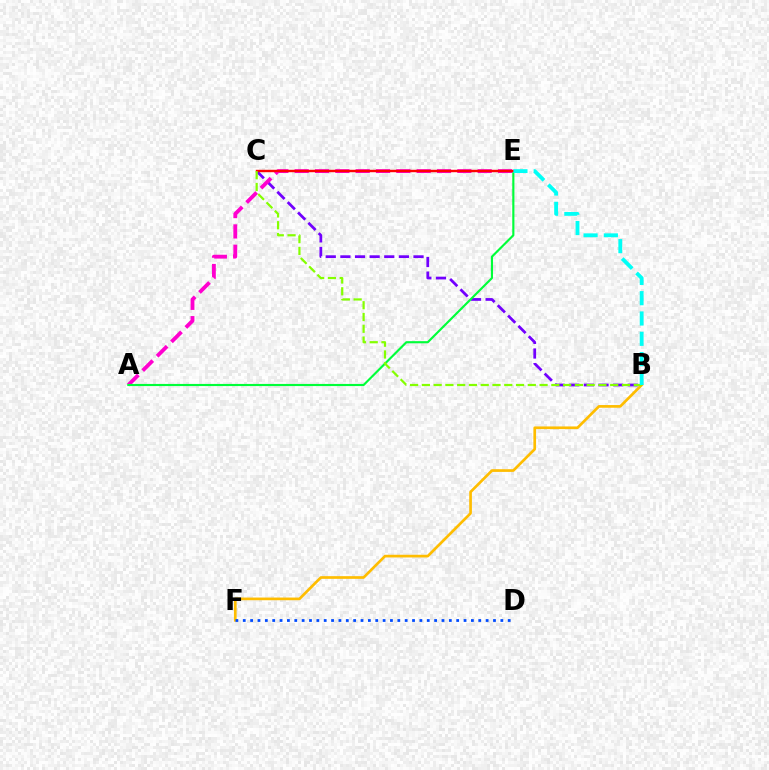{('B', 'C'): [{'color': '#7200ff', 'line_style': 'dashed', 'thickness': 1.99}, {'color': '#84ff00', 'line_style': 'dashed', 'thickness': 1.6}], ('A', 'E'): [{'color': '#ff00cf', 'line_style': 'dashed', 'thickness': 2.76}, {'color': '#00ff39', 'line_style': 'solid', 'thickness': 1.54}], ('C', 'E'): [{'color': '#ff0000', 'line_style': 'solid', 'thickness': 1.74}], ('B', 'F'): [{'color': '#ffbd00', 'line_style': 'solid', 'thickness': 1.93}], ('B', 'E'): [{'color': '#00fff6', 'line_style': 'dashed', 'thickness': 2.76}], ('D', 'F'): [{'color': '#004bff', 'line_style': 'dotted', 'thickness': 2.0}]}